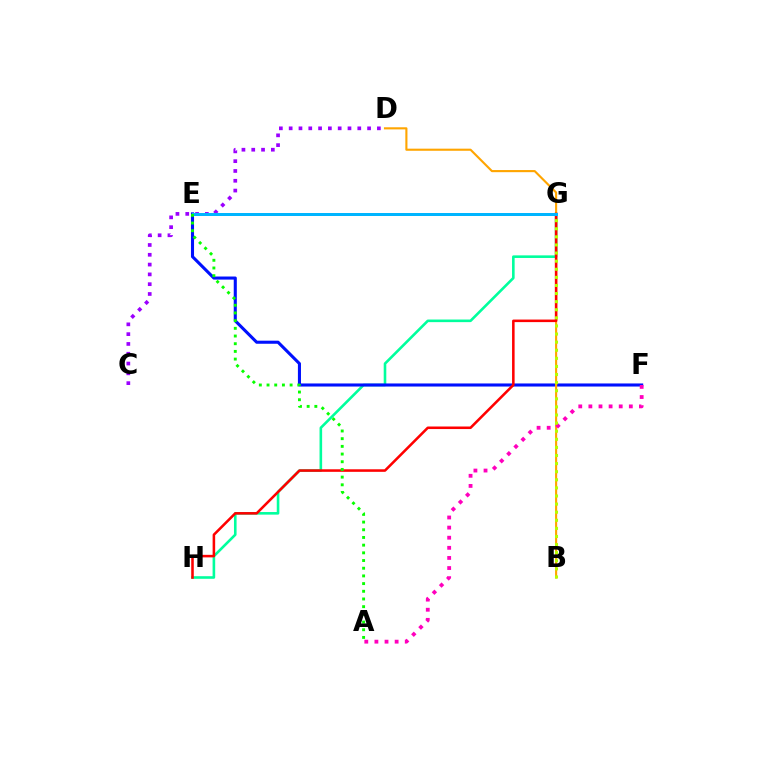{('G', 'H'): [{'color': '#00ff9d', 'line_style': 'solid', 'thickness': 1.87}, {'color': '#ff0000', 'line_style': 'solid', 'thickness': 1.84}], ('E', 'F'): [{'color': '#0010ff', 'line_style': 'solid', 'thickness': 2.22}], ('B', 'D'): [{'color': '#ffa500', 'line_style': 'solid', 'thickness': 1.53}], ('A', 'F'): [{'color': '#ff00bd', 'line_style': 'dotted', 'thickness': 2.75}], ('C', 'D'): [{'color': '#9b00ff', 'line_style': 'dotted', 'thickness': 2.66}], ('B', 'G'): [{'color': '#b3ff00', 'line_style': 'dotted', 'thickness': 2.2}], ('E', 'G'): [{'color': '#00b5ff', 'line_style': 'solid', 'thickness': 2.16}], ('A', 'E'): [{'color': '#08ff00', 'line_style': 'dotted', 'thickness': 2.09}]}